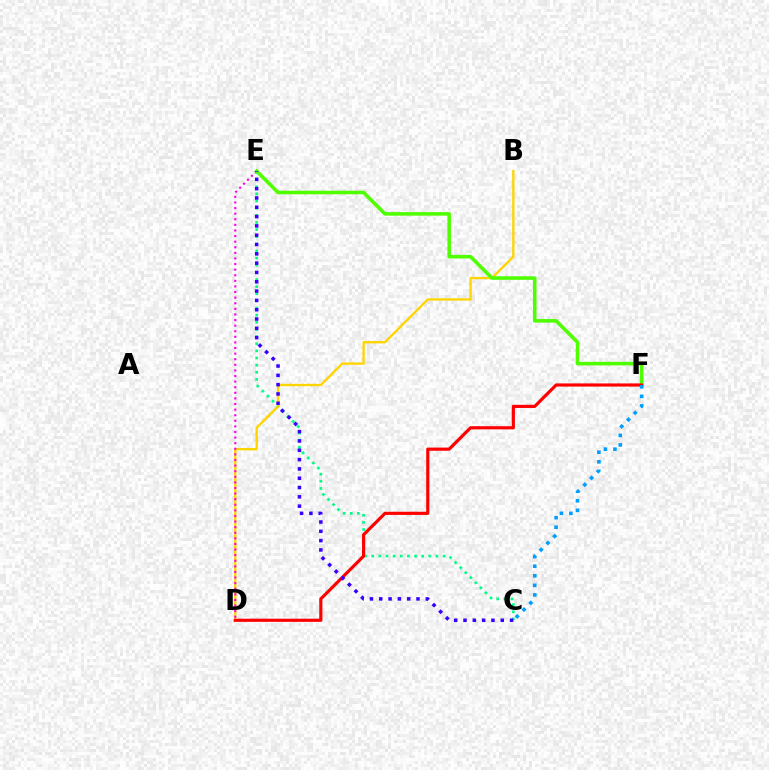{('C', 'E'): [{'color': '#00ff86', 'line_style': 'dotted', 'thickness': 1.94}, {'color': '#3700ff', 'line_style': 'dotted', 'thickness': 2.53}], ('B', 'D'): [{'color': '#ffd500', 'line_style': 'solid', 'thickness': 1.69}], ('D', 'E'): [{'color': '#ff00ed', 'line_style': 'dotted', 'thickness': 1.52}], ('E', 'F'): [{'color': '#4fff00', 'line_style': 'solid', 'thickness': 2.56}], ('D', 'F'): [{'color': '#ff0000', 'line_style': 'solid', 'thickness': 2.28}], ('C', 'F'): [{'color': '#009eff', 'line_style': 'dotted', 'thickness': 2.6}]}